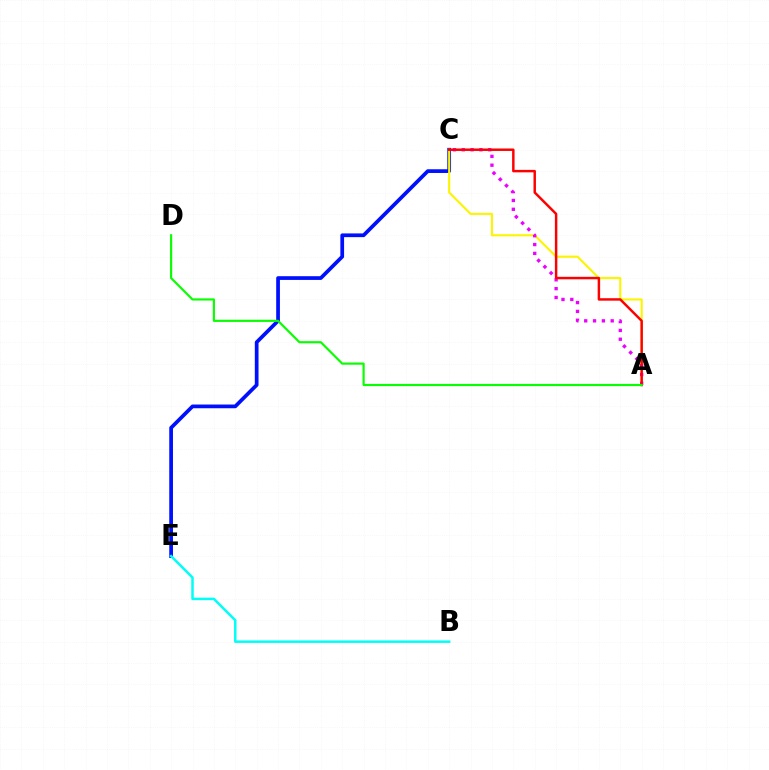{('C', 'E'): [{'color': '#0010ff', 'line_style': 'solid', 'thickness': 2.68}], ('A', 'C'): [{'color': '#fcf500', 'line_style': 'solid', 'thickness': 1.52}, {'color': '#ee00ff', 'line_style': 'dotted', 'thickness': 2.4}, {'color': '#ff0000', 'line_style': 'solid', 'thickness': 1.78}], ('A', 'D'): [{'color': '#08ff00', 'line_style': 'solid', 'thickness': 1.55}], ('B', 'E'): [{'color': '#00fff6', 'line_style': 'solid', 'thickness': 1.79}]}